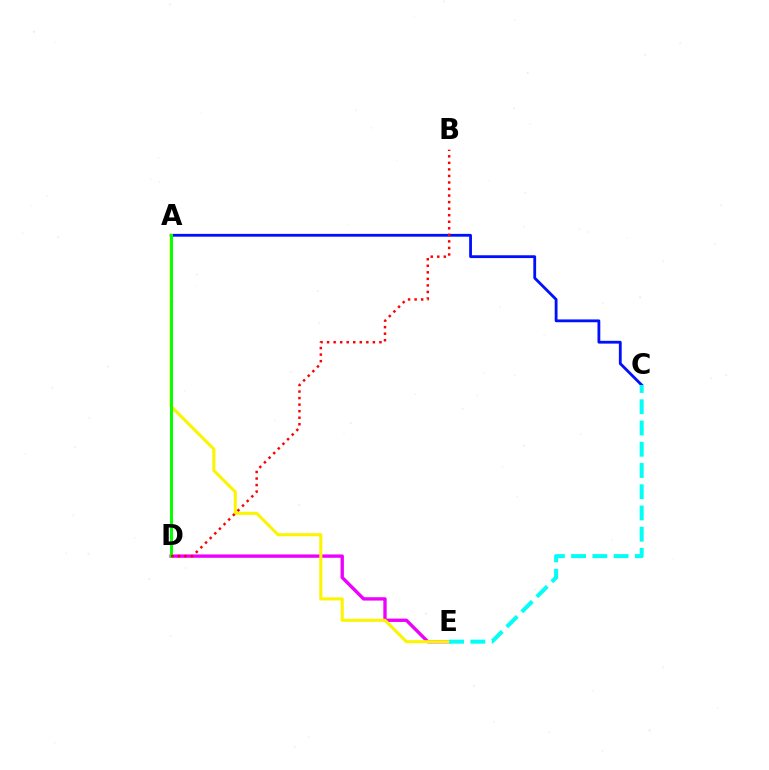{('D', 'E'): [{'color': '#ee00ff', 'line_style': 'solid', 'thickness': 2.41}], ('A', 'C'): [{'color': '#0010ff', 'line_style': 'solid', 'thickness': 2.02}], ('A', 'E'): [{'color': '#fcf500', 'line_style': 'solid', 'thickness': 2.21}], ('A', 'D'): [{'color': '#08ff00', 'line_style': 'solid', 'thickness': 2.16}], ('B', 'D'): [{'color': '#ff0000', 'line_style': 'dotted', 'thickness': 1.78}], ('C', 'E'): [{'color': '#00fff6', 'line_style': 'dashed', 'thickness': 2.89}]}